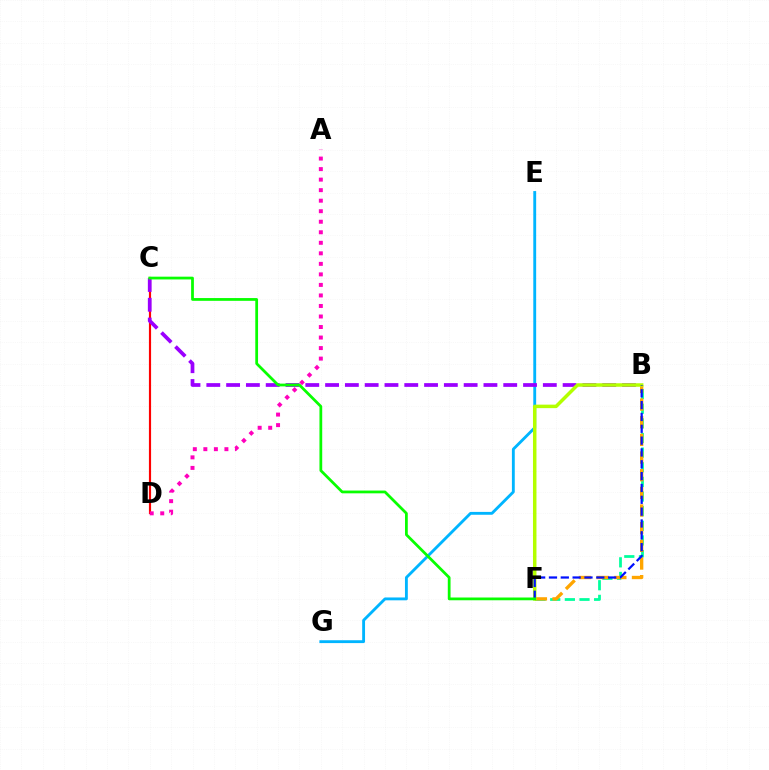{('B', 'F'): [{'color': '#00ff9d', 'line_style': 'dashed', 'thickness': 1.99}, {'color': '#ffa500', 'line_style': 'dashed', 'thickness': 2.4}, {'color': '#b3ff00', 'line_style': 'solid', 'thickness': 2.52}, {'color': '#0010ff', 'line_style': 'dashed', 'thickness': 1.61}], ('C', 'D'): [{'color': '#ff0000', 'line_style': 'solid', 'thickness': 1.56}], ('E', 'G'): [{'color': '#00b5ff', 'line_style': 'solid', 'thickness': 2.06}], ('A', 'D'): [{'color': '#ff00bd', 'line_style': 'dotted', 'thickness': 2.86}], ('B', 'C'): [{'color': '#9b00ff', 'line_style': 'dashed', 'thickness': 2.69}], ('C', 'F'): [{'color': '#08ff00', 'line_style': 'solid', 'thickness': 1.99}]}